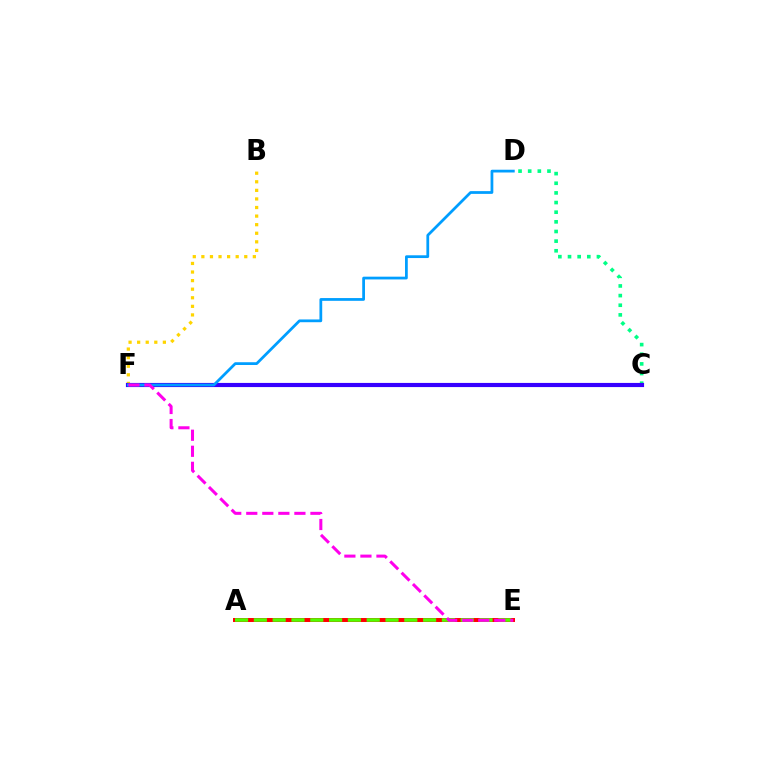{('B', 'F'): [{'color': '#ffd500', 'line_style': 'dotted', 'thickness': 2.33}], ('A', 'E'): [{'color': '#ff0000', 'line_style': 'solid', 'thickness': 2.85}, {'color': '#4fff00', 'line_style': 'dashed', 'thickness': 2.55}], ('C', 'D'): [{'color': '#00ff86', 'line_style': 'dotted', 'thickness': 2.62}], ('C', 'F'): [{'color': '#3700ff', 'line_style': 'solid', 'thickness': 2.99}], ('D', 'F'): [{'color': '#009eff', 'line_style': 'solid', 'thickness': 1.99}], ('E', 'F'): [{'color': '#ff00ed', 'line_style': 'dashed', 'thickness': 2.18}]}